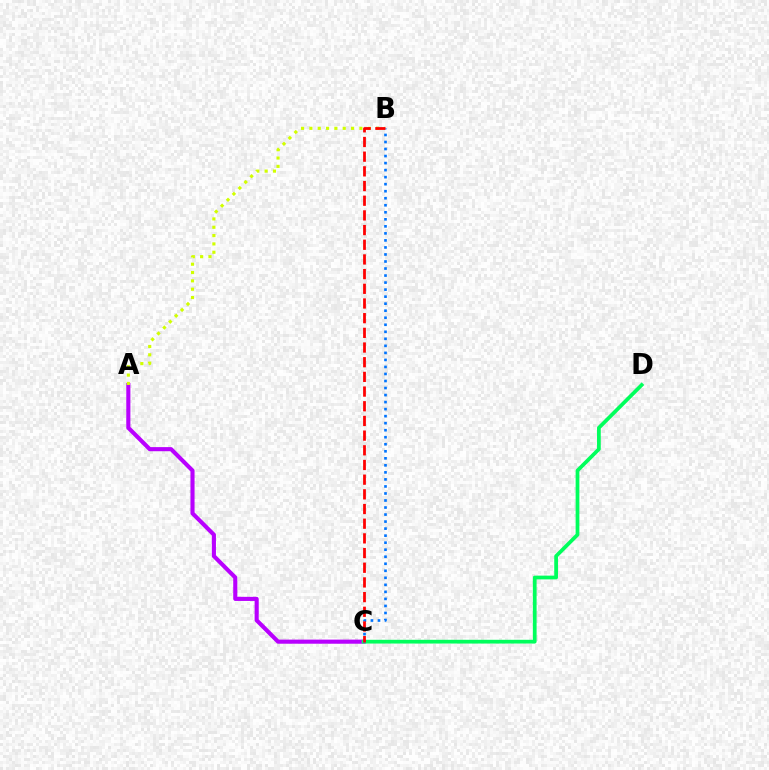{('A', 'C'): [{'color': '#b900ff', 'line_style': 'solid', 'thickness': 2.96}], ('A', 'B'): [{'color': '#d1ff00', 'line_style': 'dotted', 'thickness': 2.26}], ('C', 'D'): [{'color': '#00ff5c', 'line_style': 'solid', 'thickness': 2.7}], ('B', 'C'): [{'color': '#0074ff', 'line_style': 'dotted', 'thickness': 1.91}, {'color': '#ff0000', 'line_style': 'dashed', 'thickness': 1.99}]}